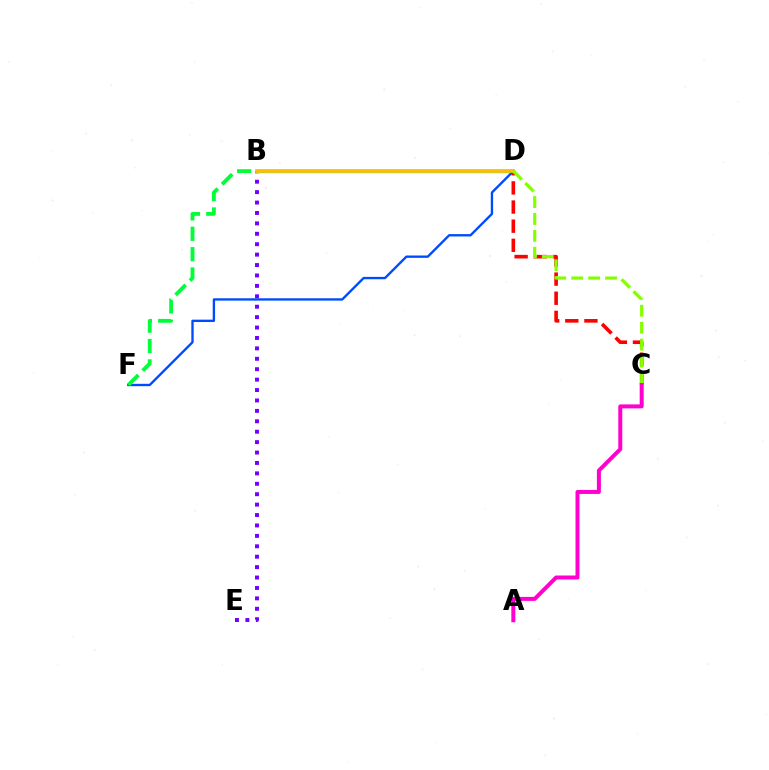{('B', 'E'): [{'color': '#7200ff', 'line_style': 'dotted', 'thickness': 2.83}], ('B', 'D'): [{'color': '#00fff6', 'line_style': 'solid', 'thickness': 2.49}, {'color': '#ffbd00', 'line_style': 'solid', 'thickness': 2.66}], ('D', 'F'): [{'color': '#004bff', 'line_style': 'solid', 'thickness': 1.7}], ('C', 'D'): [{'color': '#ff0000', 'line_style': 'dashed', 'thickness': 2.6}, {'color': '#84ff00', 'line_style': 'dashed', 'thickness': 2.3}], ('A', 'C'): [{'color': '#ff00cf', 'line_style': 'solid', 'thickness': 2.86}], ('B', 'F'): [{'color': '#00ff39', 'line_style': 'dashed', 'thickness': 2.77}]}